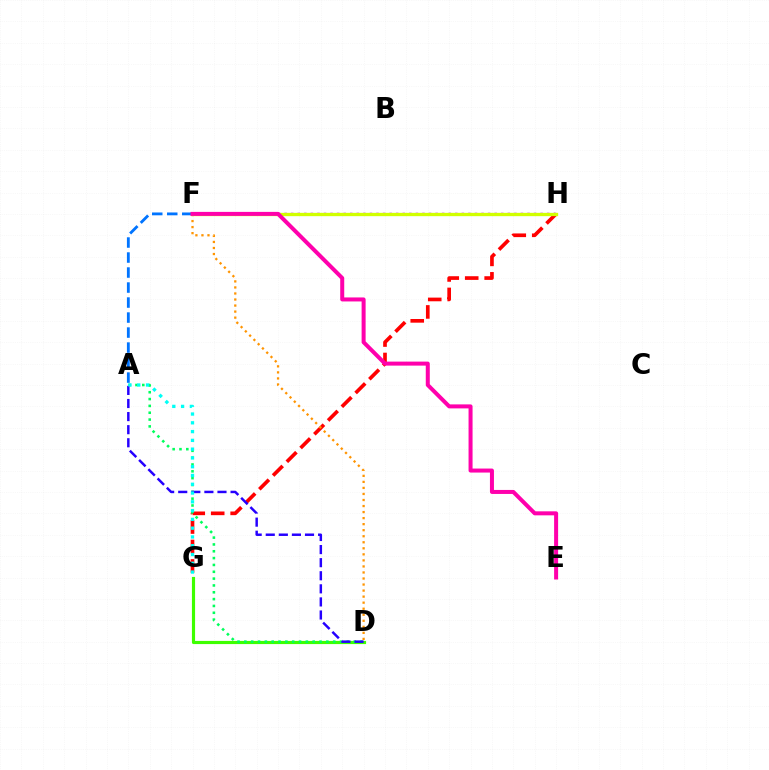{('G', 'H'): [{'color': '#ff0000', 'line_style': 'dashed', 'thickness': 2.64}], ('D', 'G'): [{'color': '#3dff00', 'line_style': 'solid', 'thickness': 2.27}], ('A', 'D'): [{'color': '#00ff5c', 'line_style': 'dotted', 'thickness': 1.86}, {'color': '#2500ff', 'line_style': 'dashed', 'thickness': 1.78}], ('F', 'H'): [{'color': '#b900ff', 'line_style': 'dotted', 'thickness': 1.78}, {'color': '#d1ff00', 'line_style': 'solid', 'thickness': 2.38}], ('A', 'G'): [{'color': '#00fff6', 'line_style': 'dotted', 'thickness': 2.39}], ('A', 'F'): [{'color': '#0074ff', 'line_style': 'dashed', 'thickness': 2.04}], ('D', 'F'): [{'color': '#ff9400', 'line_style': 'dotted', 'thickness': 1.64}], ('E', 'F'): [{'color': '#ff00ac', 'line_style': 'solid', 'thickness': 2.89}]}